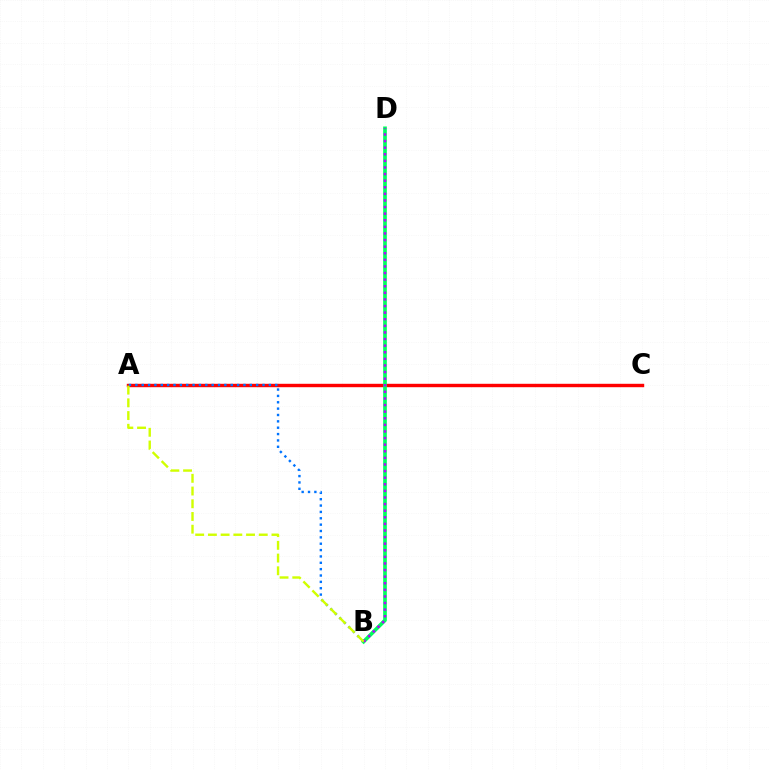{('A', 'C'): [{'color': '#ff0000', 'line_style': 'solid', 'thickness': 2.46}], ('B', 'D'): [{'color': '#00ff5c', 'line_style': 'solid', 'thickness': 2.65}, {'color': '#b900ff', 'line_style': 'dotted', 'thickness': 1.79}], ('A', 'B'): [{'color': '#0074ff', 'line_style': 'dotted', 'thickness': 1.73}, {'color': '#d1ff00', 'line_style': 'dashed', 'thickness': 1.73}]}